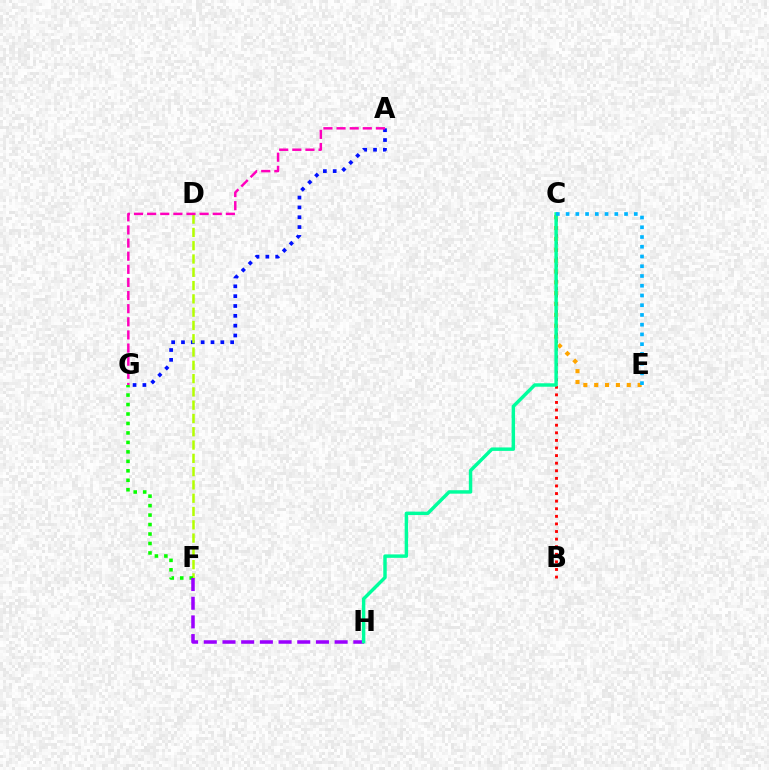{('A', 'G'): [{'color': '#0010ff', 'line_style': 'dotted', 'thickness': 2.67}, {'color': '#ff00bd', 'line_style': 'dashed', 'thickness': 1.78}], ('D', 'F'): [{'color': '#b3ff00', 'line_style': 'dashed', 'thickness': 1.81}], ('F', 'G'): [{'color': '#08ff00', 'line_style': 'dotted', 'thickness': 2.57}], ('F', 'H'): [{'color': '#9b00ff', 'line_style': 'dashed', 'thickness': 2.54}], ('C', 'E'): [{'color': '#ffa500', 'line_style': 'dotted', 'thickness': 2.95}, {'color': '#00b5ff', 'line_style': 'dotted', 'thickness': 2.65}], ('B', 'C'): [{'color': '#ff0000', 'line_style': 'dotted', 'thickness': 2.06}], ('C', 'H'): [{'color': '#00ff9d', 'line_style': 'solid', 'thickness': 2.48}]}